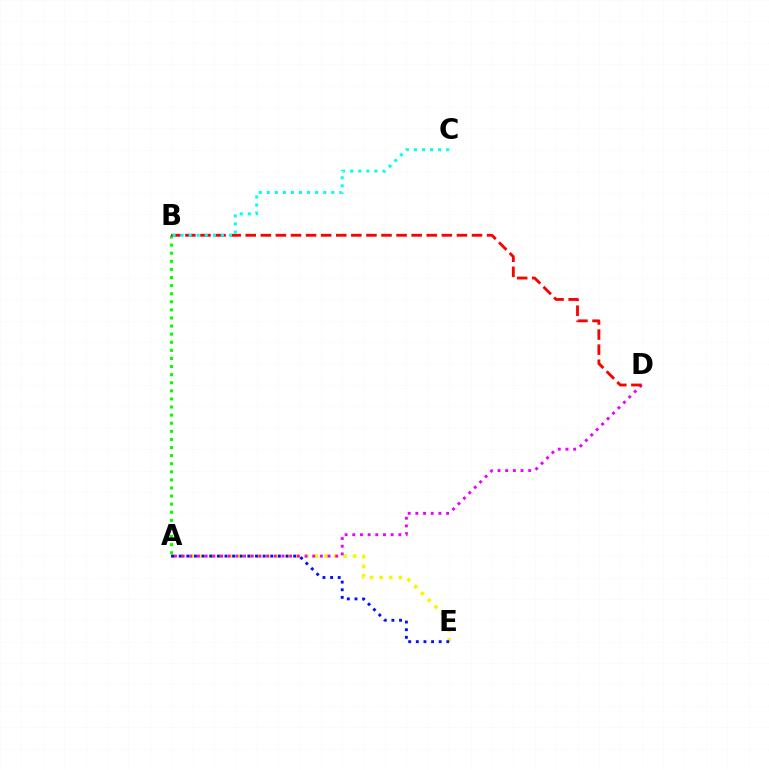{('A', 'E'): [{'color': '#fcf500', 'line_style': 'dotted', 'thickness': 2.6}, {'color': '#0010ff', 'line_style': 'dotted', 'thickness': 2.07}], ('A', 'D'): [{'color': '#ee00ff', 'line_style': 'dotted', 'thickness': 2.09}], ('A', 'B'): [{'color': '#08ff00', 'line_style': 'dotted', 'thickness': 2.2}], ('B', 'D'): [{'color': '#ff0000', 'line_style': 'dashed', 'thickness': 2.05}], ('B', 'C'): [{'color': '#00fff6', 'line_style': 'dotted', 'thickness': 2.19}]}